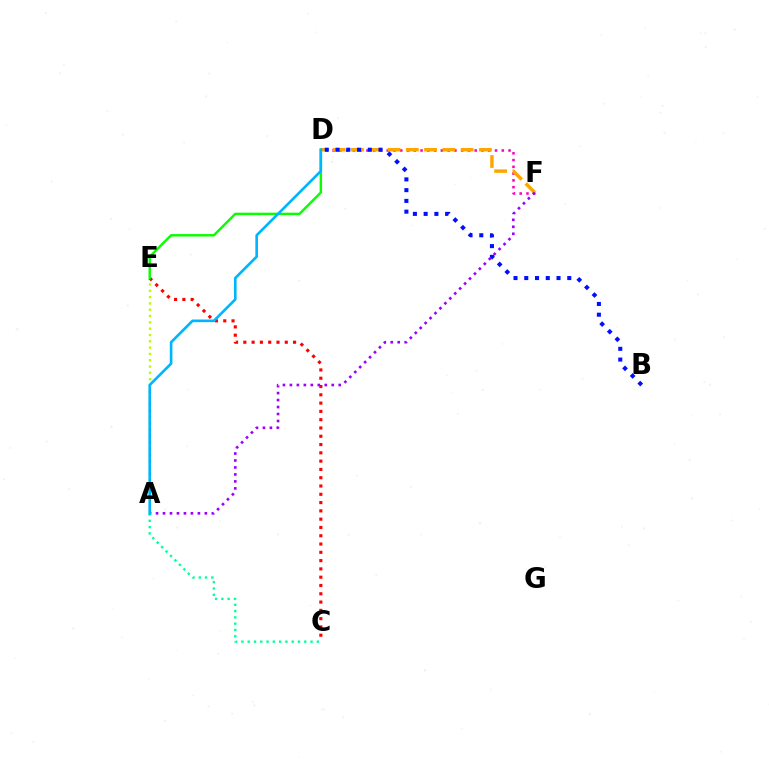{('D', 'F'): [{'color': '#ff00bd', 'line_style': 'dotted', 'thickness': 1.84}, {'color': '#ffa500', 'line_style': 'dashed', 'thickness': 2.48}], ('A', 'E'): [{'color': '#b3ff00', 'line_style': 'dotted', 'thickness': 1.72}], ('B', 'D'): [{'color': '#0010ff', 'line_style': 'dotted', 'thickness': 2.92}], ('C', 'E'): [{'color': '#ff0000', 'line_style': 'dotted', 'thickness': 2.25}], ('A', 'F'): [{'color': '#9b00ff', 'line_style': 'dotted', 'thickness': 1.89}], ('D', 'E'): [{'color': '#08ff00', 'line_style': 'solid', 'thickness': 1.75}], ('A', 'C'): [{'color': '#00ff9d', 'line_style': 'dotted', 'thickness': 1.71}], ('A', 'D'): [{'color': '#00b5ff', 'line_style': 'solid', 'thickness': 1.9}]}